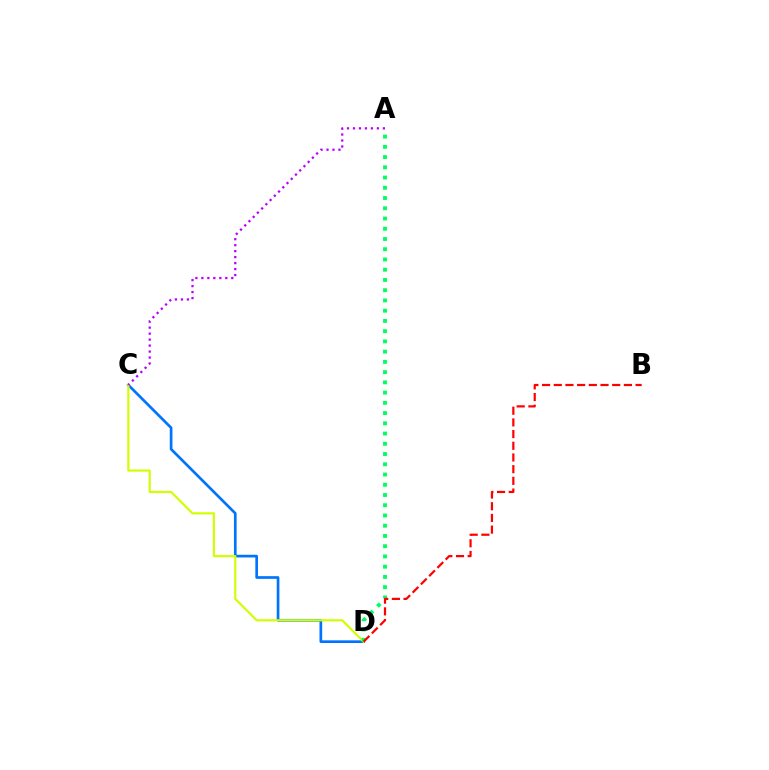{('C', 'D'): [{'color': '#0074ff', 'line_style': 'solid', 'thickness': 1.93}, {'color': '#d1ff00', 'line_style': 'solid', 'thickness': 1.56}], ('A', 'C'): [{'color': '#b900ff', 'line_style': 'dotted', 'thickness': 1.62}], ('A', 'D'): [{'color': '#00ff5c', 'line_style': 'dotted', 'thickness': 2.78}], ('B', 'D'): [{'color': '#ff0000', 'line_style': 'dashed', 'thickness': 1.59}]}